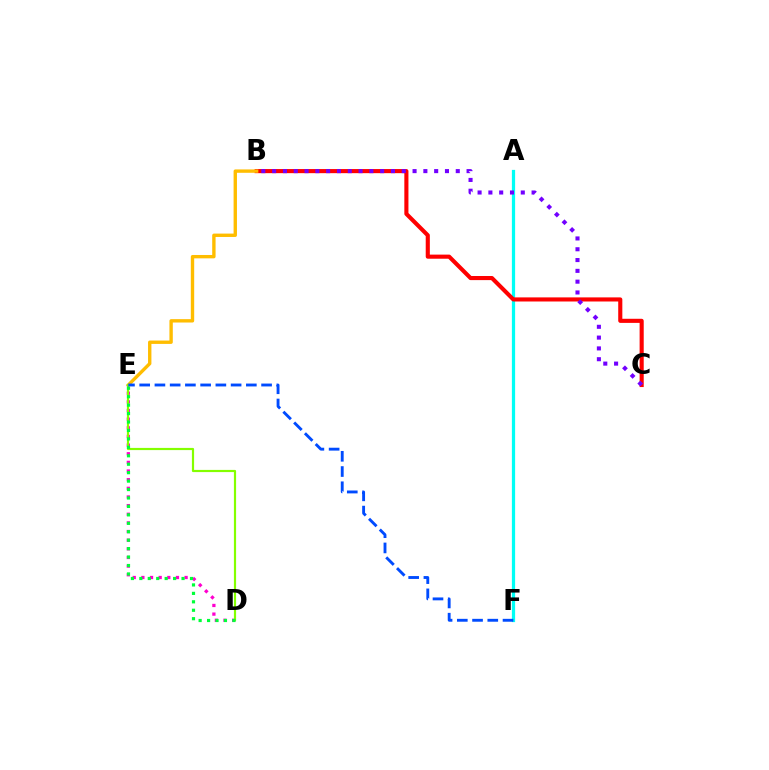{('A', 'F'): [{'color': '#00fff6', 'line_style': 'solid', 'thickness': 2.33}], ('B', 'C'): [{'color': '#ff0000', 'line_style': 'solid', 'thickness': 2.96}, {'color': '#7200ff', 'line_style': 'dotted', 'thickness': 2.93}], ('B', 'E'): [{'color': '#ffbd00', 'line_style': 'solid', 'thickness': 2.43}], ('D', 'E'): [{'color': '#ff00cf', 'line_style': 'dotted', 'thickness': 2.35}, {'color': '#84ff00', 'line_style': 'solid', 'thickness': 1.58}, {'color': '#00ff39', 'line_style': 'dotted', 'thickness': 2.29}], ('E', 'F'): [{'color': '#004bff', 'line_style': 'dashed', 'thickness': 2.07}]}